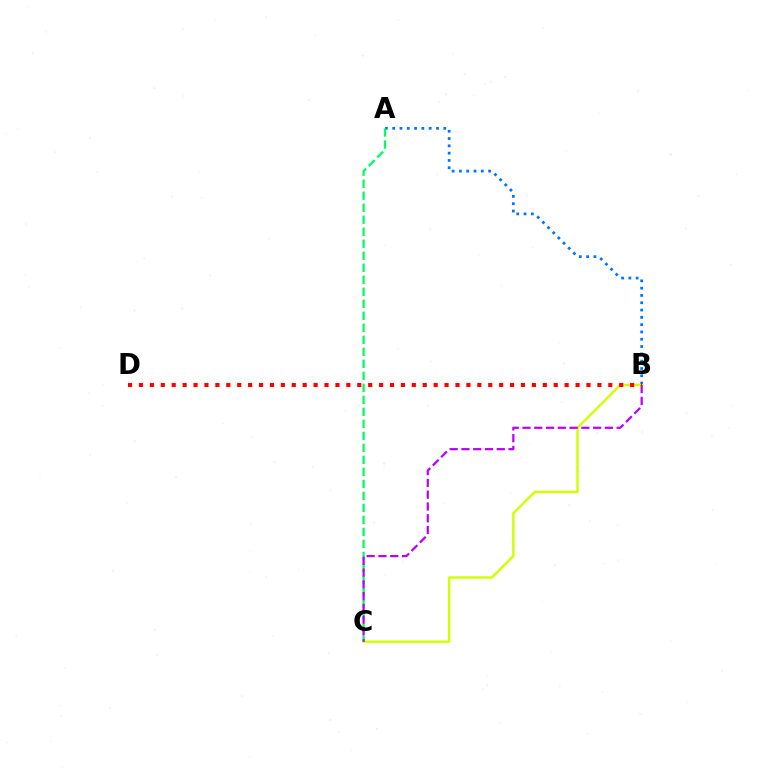{('A', 'B'): [{'color': '#0074ff', 'line_style': 'dotted', 'thickness': 1.98}], ('B', 'C'): [{'color': '#d1ff00', 'line_style': 'solid', 'thickness': 1.75}, {'color': '#b900ff', 'line_style': 'dashed', 'thickness': 1.6}], ('A', 'C'): [{'color': '#00ff5c', 'line_style': 'dashed', 'thickness': 1.63}], ('B', 'D'): [{'color': '#ff0000', 'line_style': 'dotted', 'thickness': 2.97}]}